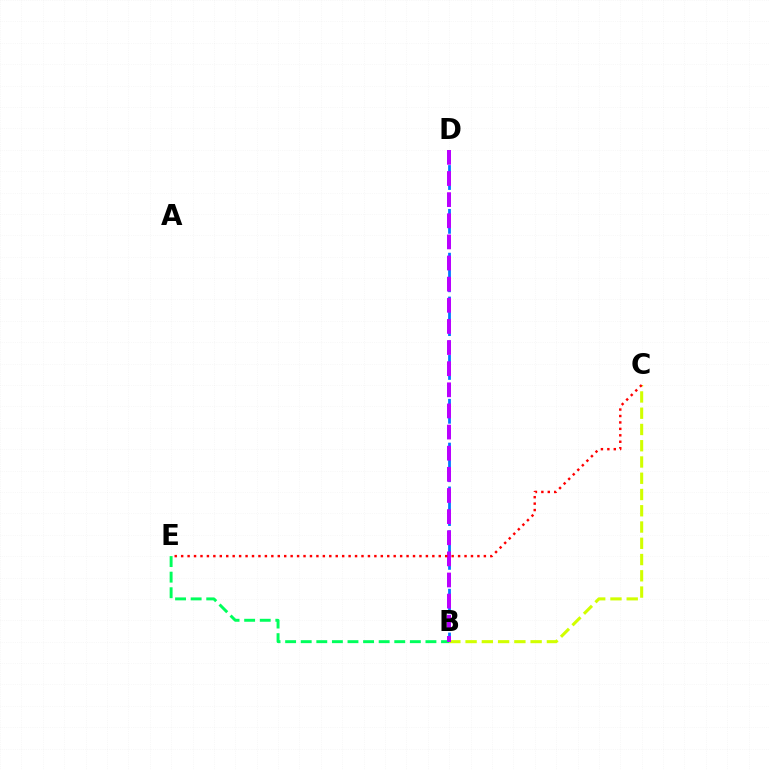{('B', 'D'): [{'color': '#0074ff', 'line_style': 'dashed', 'thickness': 1.98}, {'color': '#b900ff', 'line_style': 'dashed', 'thickness': 2.87}], ('B', 'C'): [{'color': '#d1ff00', 'line_style': 'dashed', 'thickness': 2.21}], ('B', 'E'): [{'color': '#00ff5c', 'line_style': 'dashed', 'thickness': 2.12}], ('C', 'E'): [{'color': '#ff0000', 'line_style': 'dotted', 'thickness': 1.75}]}